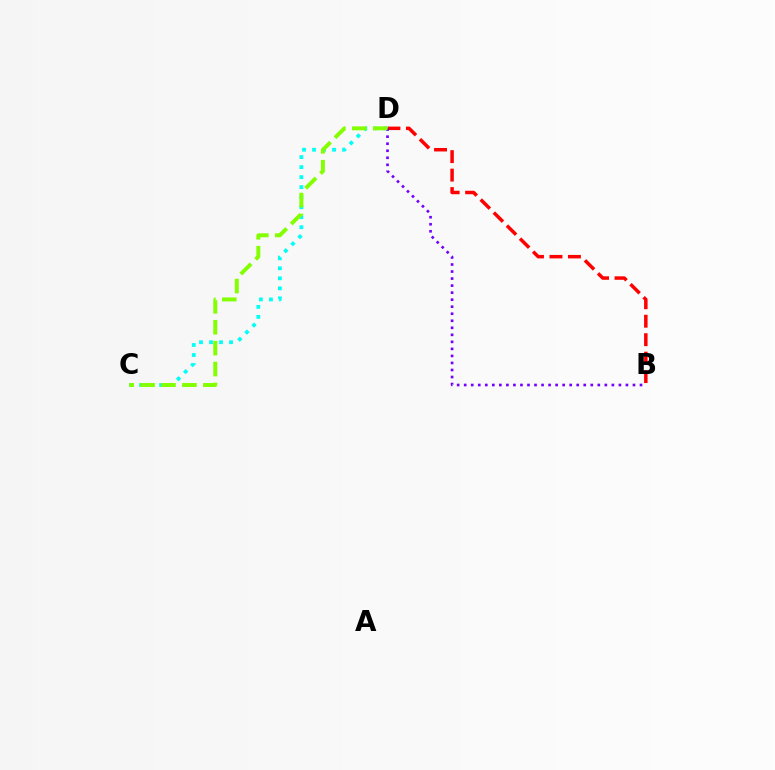{('B', 'D'): [{'color': '#ff0000', 'line_style': 'dashed', 'thickness': 2.51}, {'color': '#7200ff', 'line_style': 'dotted', 'thickness': 1.91}], ('C', 'D'): [{'color': '#00fff6', 'line_style': 'dotted', 'thickness': 2.72}, {'color': '#84ff00', 'line_style': 'dashed', 'thickness': 2.84}]}